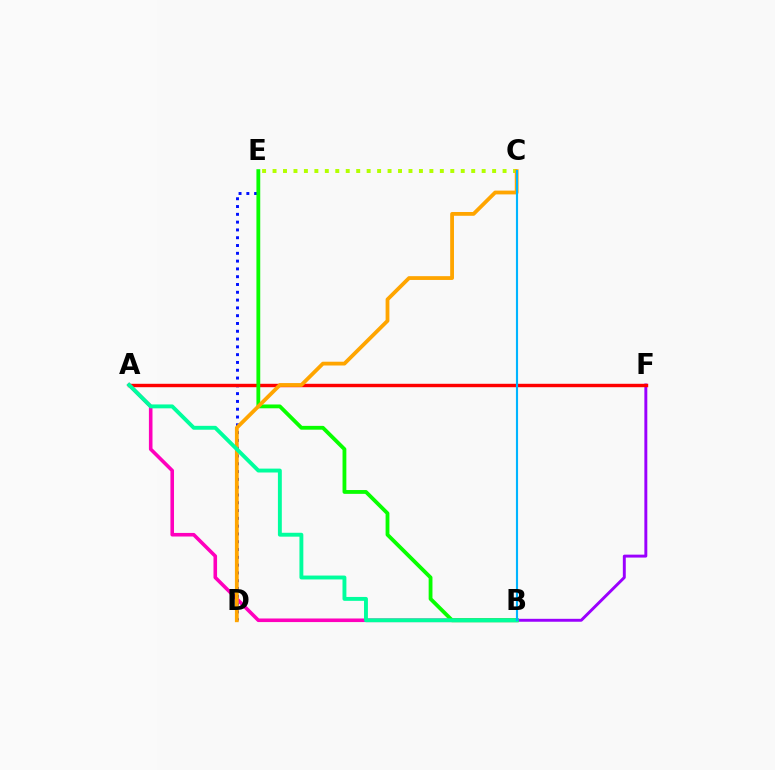{('B', 'F'): [{'color': '#9b00ff', 'line_style': 'solid', 'thickness': 2.11}], ('D', 'E'): [{'color': '#0010ff', 'line_style': 'dotted', 'thickness': 2.12}], ('C', 'E'): [{'color': '#b3ff00', 'line_style': 'dotted', 'thickness': 2.84}], ('A', 'F'): [{'color': '#ff0000', 'line_style': 'solid', 'thickness': 2.46}], ('A', 'B'): [{'color': '#ff00bd', 'line_style': 'solid', 'thickness': 2.58}, {'color': '#00ff9d', 'line_style': 'solid', 'thickness': 2.8}], ('B', 'E'): [{'color': '#08ff00', 'line_style': 'solid', 'thickness': 2.74}], ('C', 'D'): [{'color': '#ffa500', 'line_style': 'solid', 'thickness': 2.73}], ('B', 'C'): [{'color': '#00b5ff', 'line_style': 'solid', 'thickness': 1.54}]}